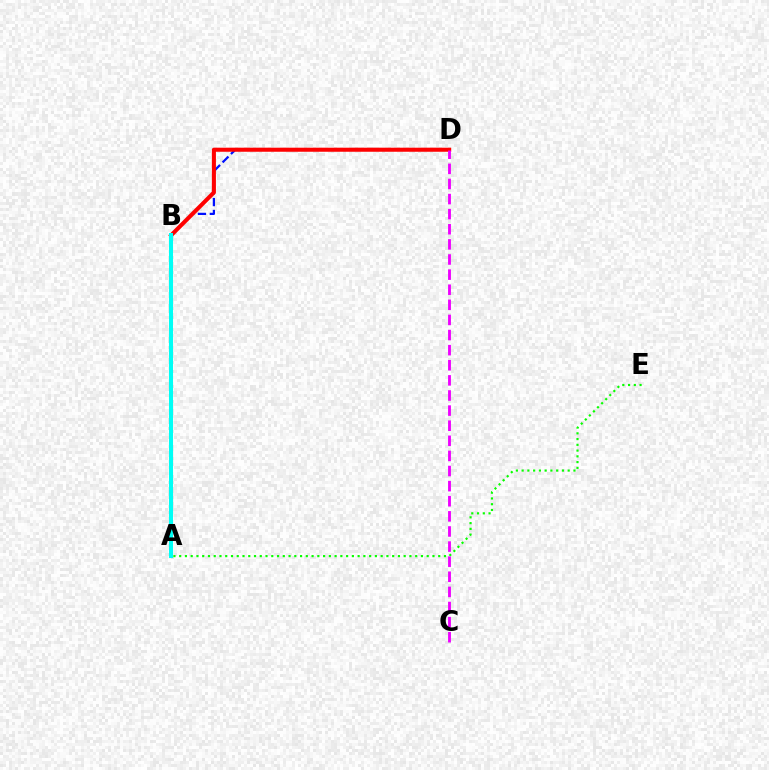{('A', 'B'): [{'color': '#fcf500', 'line_style': 'dotted', 'thickness': 2.89}, {'color': '#00fff6', 'line_style': 'solid', 'thickness': 2.92}], ('B', 'D'): [{'color': '#0010ff', 'line_style': 'dashed', 'thickness': 1.61}, {'color': '#ff0000', 'line_style': 'solid', 'thickness': 2.92}], ('A', 'E'): [{'color': '#08ff00', 'line_style': 'dotted', 'thickness': 1.56}], ('C', 'D'): [{'color': '#ee00ff', 'line_style': 'dashed', 'thickness': 2.05}]}